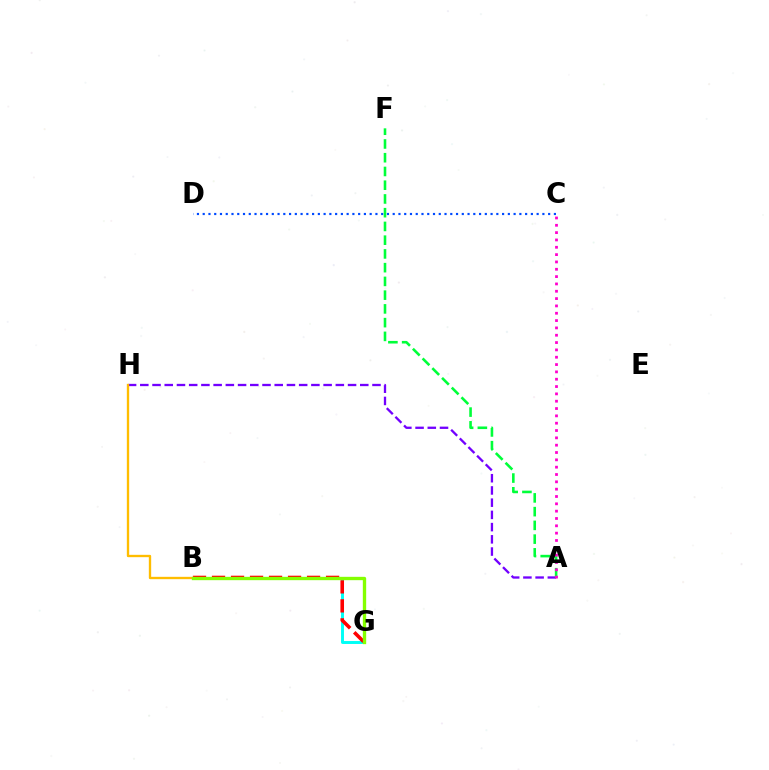{('A', 'H'): [{'color': '#7200ff', 'line_style': 'dashed', 'thickness': 1.66}], ('B', 'G'): [{'color': '#00fff6', 'line_style': 'solid', 'thickness': 2.12}, {'color': '#ff0000', 'line_style': 'dashed', 'thickness': 2.58}, {'color': '#84ff00', 'line_style': 'solid', 'thickness': 2.4}], ('B', 'H'): [{'color': '#ffbd00', 'line_style': 'solid', 'thickness': 1.69}], ('C', 'D'): [{'color': '#004bff', 'line_style': 'dotted', 'thickness': 1.56}], ('A', 'F'): [{'color': '#00ff39', 'line_style': 'dashed', 'thickness': 1.87}], ('A', 'C'): [{'color': '#ff00cf', 'line_style': 'dotted', 'thickness': 1.99}]}